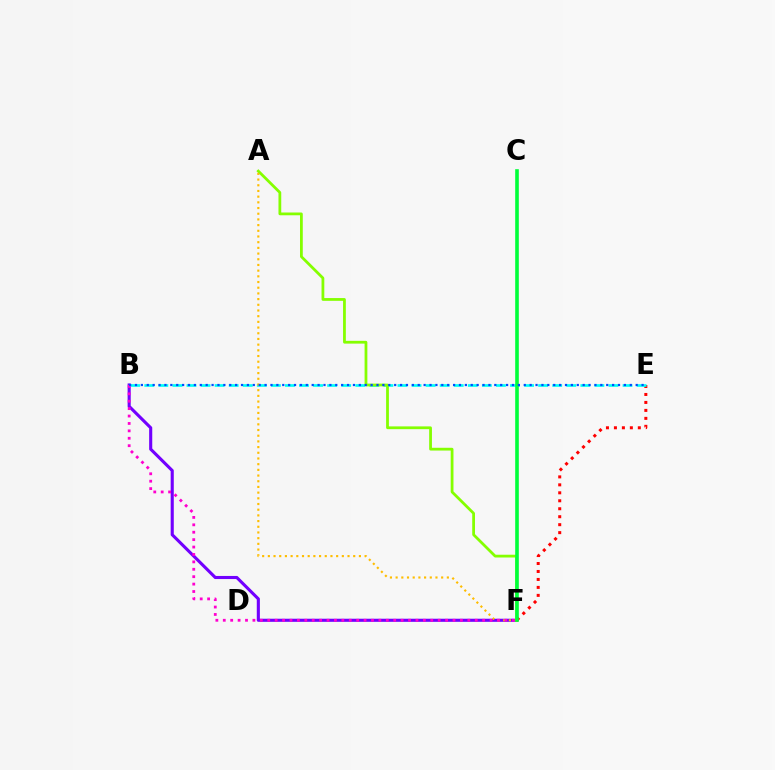{('B', 'F'): [{'color': '#7200ff', 'line_style': 'solid', 'thickness': 2.23}, {'color': '#ff00cf', 'line_style': 'dotted', 'thickness': 2.01}], ('E', 'F'): [{'color': '#ff0000', 'line_style': 'dotted', 'thickness': 2.16}], ('B', 'E'): [{'color': '#00fff6', 'line_style': 'dashed', 'thickness': 1.91}, {'color': '#004bff', 'line_style': 'dotted', 'thickness': 1.6}], ('A', 'F'): [{'color': '#84ff00', 'line_style': 'solid', 'thickness': 2.0}, {'color': '#ffbd00', 'line_style': 'dotted', 'thickness': 1.55}], ('C', 'F'): [{'color': '#00ff39', 'line_style': 'solid', 'thickness': 2.6}]}